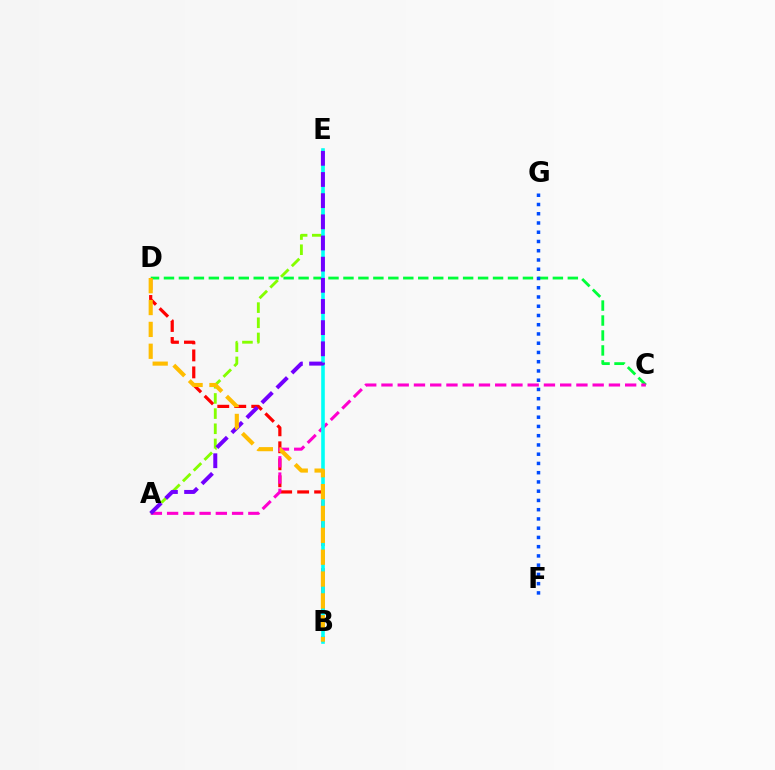{('C', 'D'): [{'color': '#00ff39', 'line_style': 'dashed', 'thickness': 2.03}], ('B', 'D'): [{'color': '#ff0000', 'line_style': 'dashed', 'thickness': 2.31}, {'color': '#ffbd00', 'line_style': 'dashed', 'thickness': 2.97}], ('A', 'C'): [{'color': '#ff00cf', 'line_style': 'dashed', 'thickness': 2.21}], ('A', 'E'): [{'color': '#84ff00', 'line_style': 'dashed', 'thickness': 2.06}, {'color': '#7200ff', 'line_style': 'dashed', 'thickness': 2.87}], ('F', 'G'): [{'color': '#004bff', 'line_style': 'dotted', 'thickness': 2.51}], ('B', 'E'): [{'color': '#00fff6', 'line_style': 'solid', 'thickness': 2.6}]}